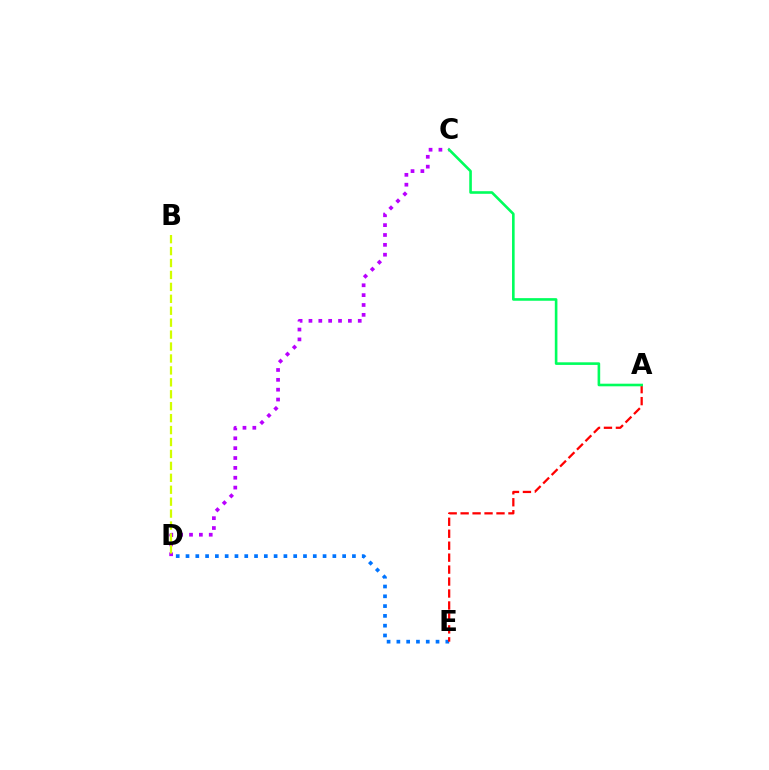{('C', 'D'): [{'color': '#b900ff', 'line_style': 'dotted', 'thickness': 2.68}], ('D', 'E'): [{'color': '#0074ff', 'line_style': 'dotted', 'thickness': 2.66}], ('A', 'E'): [{'color': '#ff0000', 'line_style': 'dashed', 'thickness': 1.62}], ('B', 'D'): [{'color': '#d1ff00', 'line_style': 'dashed', 'thickness': 1.62}], ('A', 'C'): [{'color': '#00ff5c', 'line_style': 'solid', 'thickness': 1.88}]}